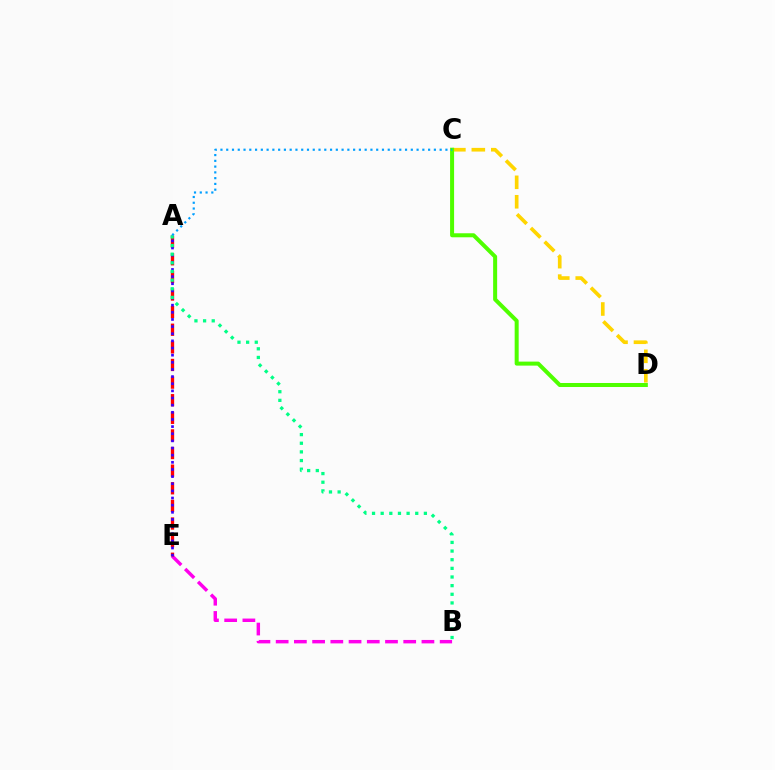{('B', 'E'): [{'color': '#ff00ed', 'line_style': 'dashed', 'thickness': 2.48}], ('C', 'D'): [{'color': '#ffd500', 'line_style': 'dashed', 'thickness': 2.64}, {'color': '#4fff00', 'line_style': 'solid', 'thickness': 2.89}], ('A', 'E'): [{'color': '#ff0000', 'line_style': 'dashed', 'thickness': 2.39}, {'color': '#3700ff', 'line_style': 'dotted', 'thickness': 1.94}], ('A', 'B'): [{'color': '#00ff86', 'line_style': 'dotted', 'thickness': 2.35}], ('A', 'C'): [{'color': '#009eff', 'line_style': 'dotted', 'thickness': 1.57}]}